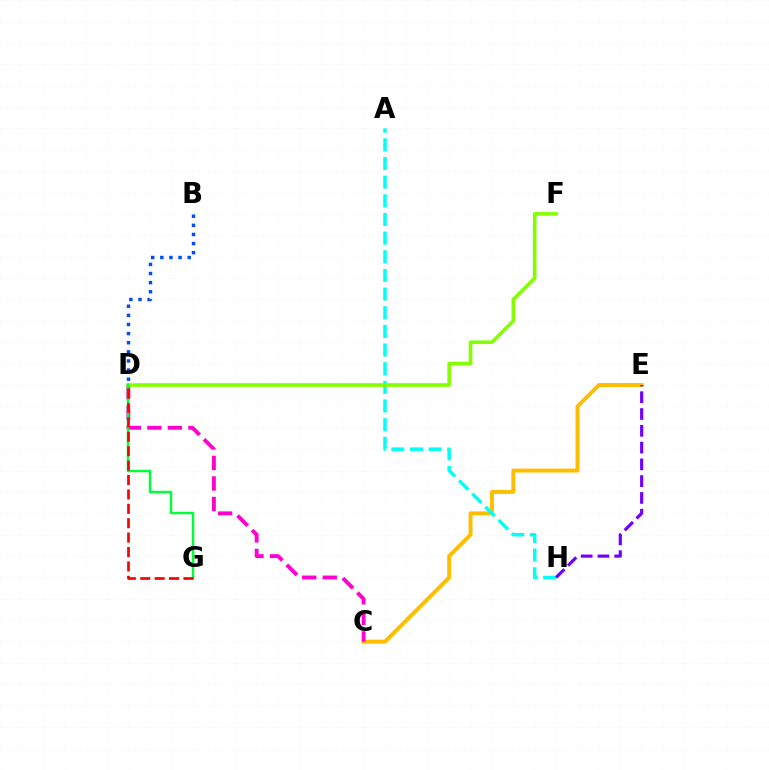{('C', 'E'): [{'color': '#ffbd00', 'line_style': 'solid', 'thickness': 2.85}], ('A', 'H'): [{'color': '#00fff6', 'line_style': 'dashed', 'thickness': 2.53}], ('C', 'D'): [{'color': '#ff00cf', 'line_style': 'dashed', 'thickness': 2.79}], ('D', 'F'): [{'color': '#84ff00', 'line_style': 'solid', 'thickness': 2.61}], ('D', 'G'): [{'color': '#00ff39', 'line_style': 'solid', 'thickness': 1.78}, {'color': '#ff0000', 'line_style': 'dashed', 'thickness': 1.96}], ('E', 'H'): [{'color': '#7200ff', 'line_style': 'dashed', 'thickness': 2.28}], ('B', 'D'): [{'color': '#004bff', 'line_style': 'dotted', 'thickness': 2.48}]}